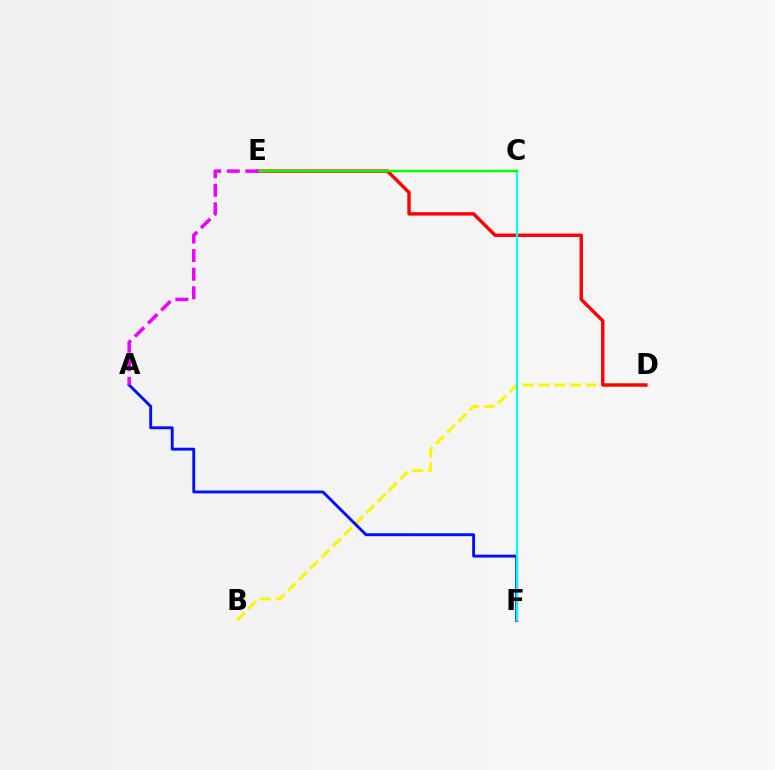{('B', 'D'): [{'color': '#fcf500', 'line_style': 'dashed', 'thickness': 2.15}], ('A', 'F'): [{'color': '#0010ff', 'line_style': 'solid', 'thickness': 2.08}], ('D', 'E'): [{'color': '#ff0000', 'line_style': 'solid', 'thickness': 2.45}], ('C', 'F'): [{'color': '#00fff6', 'line_style': 'solid', 'thickness': 1.53}], ('C', 'E'): [{'color': '#08ff00', 'line_style': 'solid', 'thickness': 1.77}], ('A', 'E'): [{'color': '#ee00ff', 'line_style': 'dashed', 'thickness': 2.52}]}